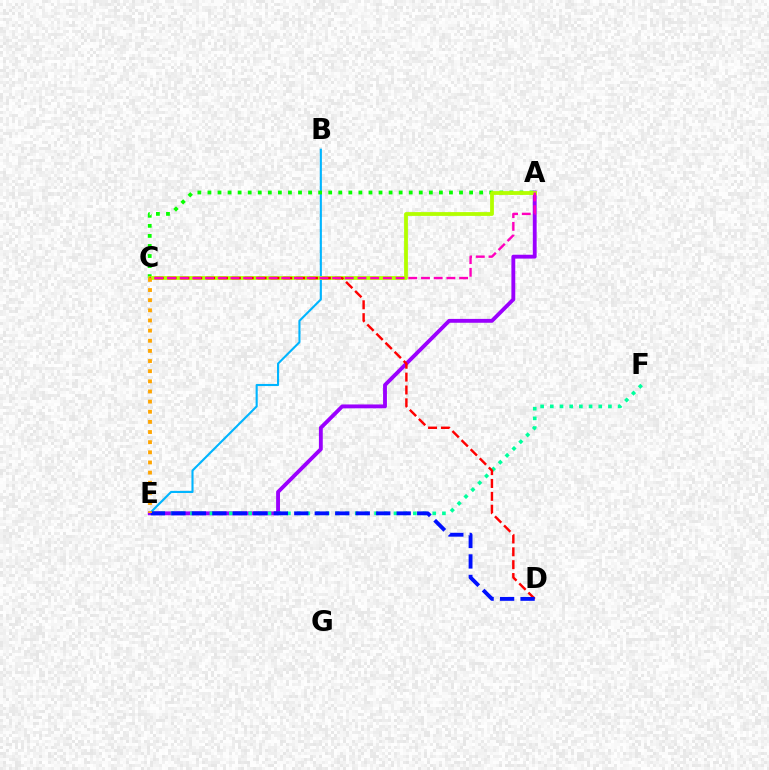{('B', 'E'): [{'color': '#00b5ff', 'line_style': 'solid', 'thickness': 1.52}], ('A', 'C'): [{'color': '#08ff00', 'line_style': 'dotted', 'thickness': 2.73}, {'color': '#b3ff00', 'line_style': 'solid', 'thickness': 2.73}, {'color': '#ff00bd', 'line_style': 'dashed', 'thickness': 1.73}], ('A', 'E'): [{'color': '#9b00ff', 'line_style': 'solid', 'thickness': 2.78}], ('E', 'F'): [{'color': '#00ff9d', 'line_style': 'dotted', 'thickness': 2.63}], ('C', 'D'): [{'color': '#ff0000', 'line_style': 'dashed', 'thickness': 1.75}], ('D', 'E'): [{'color': '#0010ff', 'line_style': 'dashed', 'thickness': 2.78}], ('C', 'E'): [{'color': '#ffa500', 'line_style': 'dotted', 'thickness': 2.76}]}